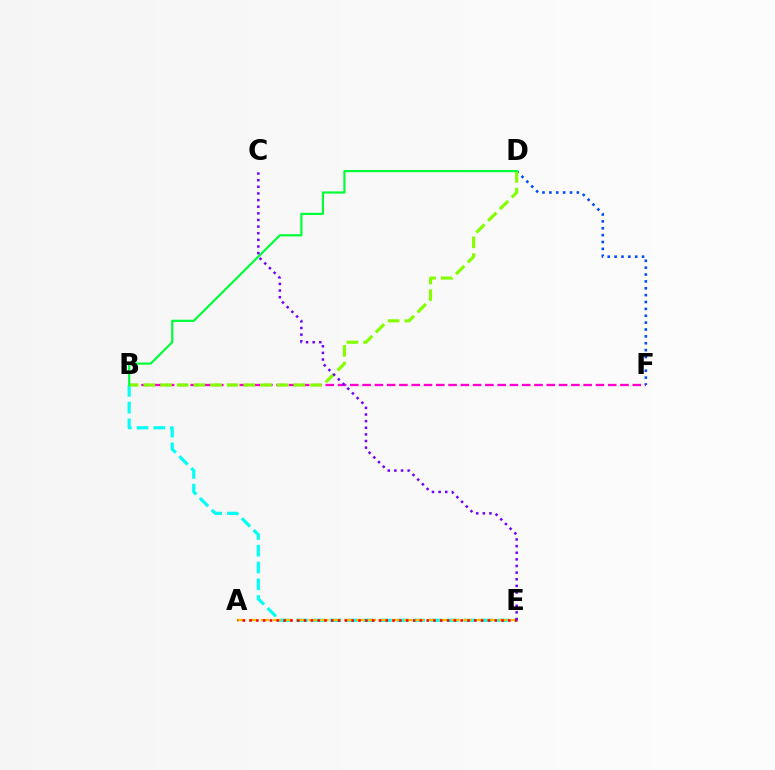{('B', 'E'): [{'color': '#00fff6', 'line_style': 'dashed', 'thickness': 2.28}], ('A', 'E'): [{'color': '#ffbd00', 'line_style': 'dashed', 'thickness': 1.62}, {'color': '#ff0000', 'line_style': 'dotted', 'thickness': 1.85}], ('B', 'F'): [{'color': '#ff00cf', 'line_style': 'dashed', 'thickness': 1.67}], ('D', 'F'): [{'color': '#004bff', 'line_style': 'dotted', 'thickness': 1.87}], ('B', 'D'): [{'color': '#84ff00', 'line_style': 'dashed', 'thickness': 2.26}, {'color': '#00ff39', 'line_style': 'solid', 'thickness': 1.58}], ('C', 'E'): [{'color': '#7200ff', 'line_style': 'dotted', 'thickness': 1.8}]}